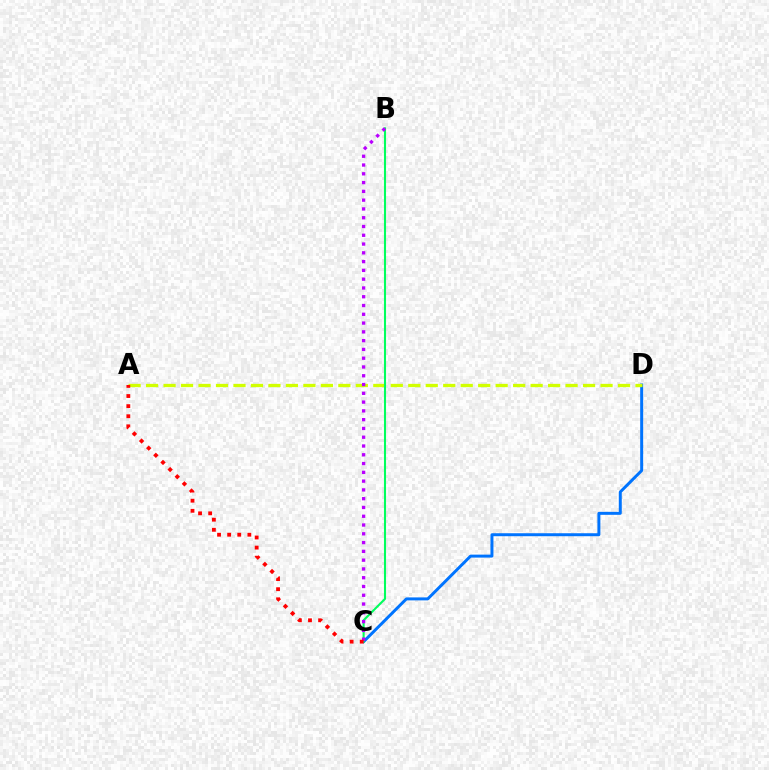{('C', 'D'): [{'color': '#0074ff', 'line_style': 'solid', 'thickness': 2.14}], ('A', 'D'): [{'color': '#d1ff00', 'line_style': 'dashed', 'thickness': 2.37}], ('B', 'C'): [{'color': '#00ff5c', 'line_style': 'solid', 'thickness': 1.5}, {'color': '#b900ff', 'line_style': 'dotted', 'thickness': 2.39}], ('A', 'C'): [{'color': '#ff0000', 'line_style': 'dotted', 'thickness': 2.74}]}